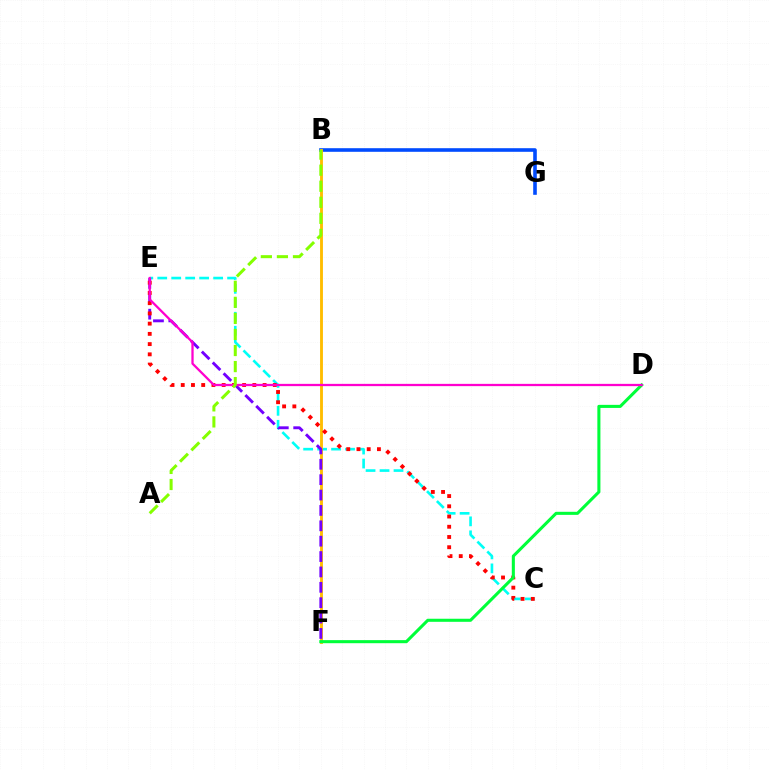{('C', 'E'): [{'color': '#00fff6', 'line_style': 'dashed', 'thickness': 1.9}, {'color': '#ff0000', 'line_style': 'dotted', 'thickness': 2.78}], ('B', 'G'): [{'color': '#004bff', 'line_style': 'solid', 'thickness': 2.59}], ('B', 'F'): [{'color': '#ffbd00', 'line_style': 'solid', 'thickness': 2.06}], ('E', 'F'): [{'color': '#7200ff', 'line_style': 'dashed', 'thickness': 2.09}], ('D', 'F'): [{'color': '#00ff39', 'line_style': 'solid', 'thickness': 2.21}], ('D', 'E'): [{'color': '#ff00cf', 'line_style': 'solid', 'thickness': 1.64}], ('A', 'B'): [{'color': '#84ff00', 'line_style': 'dashed', 'thickness': 2.18}]}